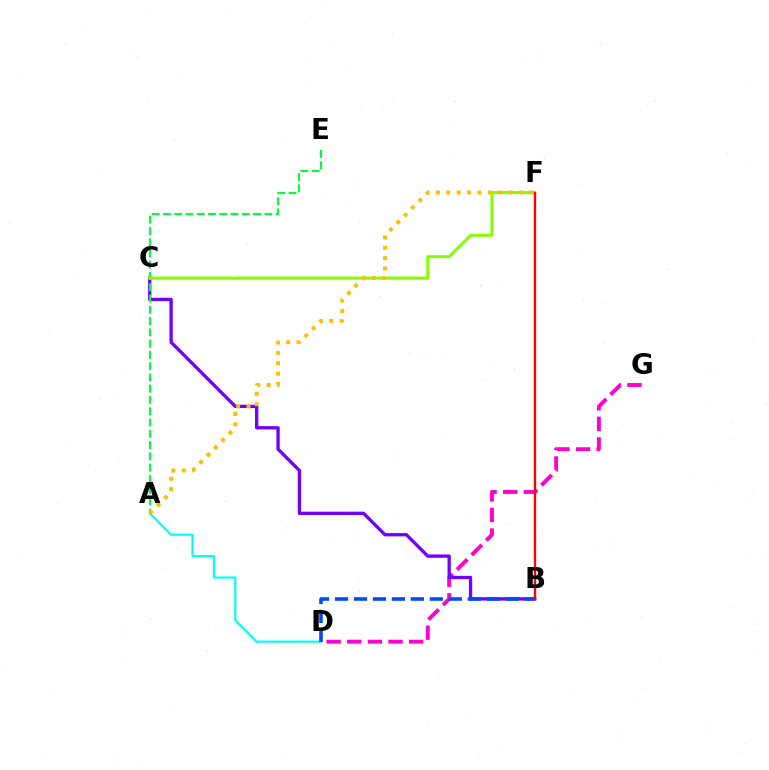{('D', 'G'): [{'color': '#ff00cf', 'line_style': 'dashed', 'thickness': 2.8}], ('B', 'C'): [{'color': '#7200ff', 'line_style': 'solid', 'thickness': 2.38}], ('A', 'E'): [{'color': '#00ff39', 'line_style': 'dashed', 'thickness': 1.53}], ('A', 'D'): [{'color': '#00fff6', 'line_style': 'solid', 'thickness': 1.55}], ('B', 'D'): [{'color': '#004bff', 'line_style': 'dashed', 'thickness': 2.58}], ('C', 'F'): [{'color': '#84ff00', 'line_style': 'solid', 'thickness': 2.11}], ('A', 'F'): [{'color': '#ffbd00', 'line_style': 'dotted', 'thickness': 2.82}], ('B', 'F'): [{'color': '#ff0000', 'line_style': 'solid', 'thickness': 1.69}]}